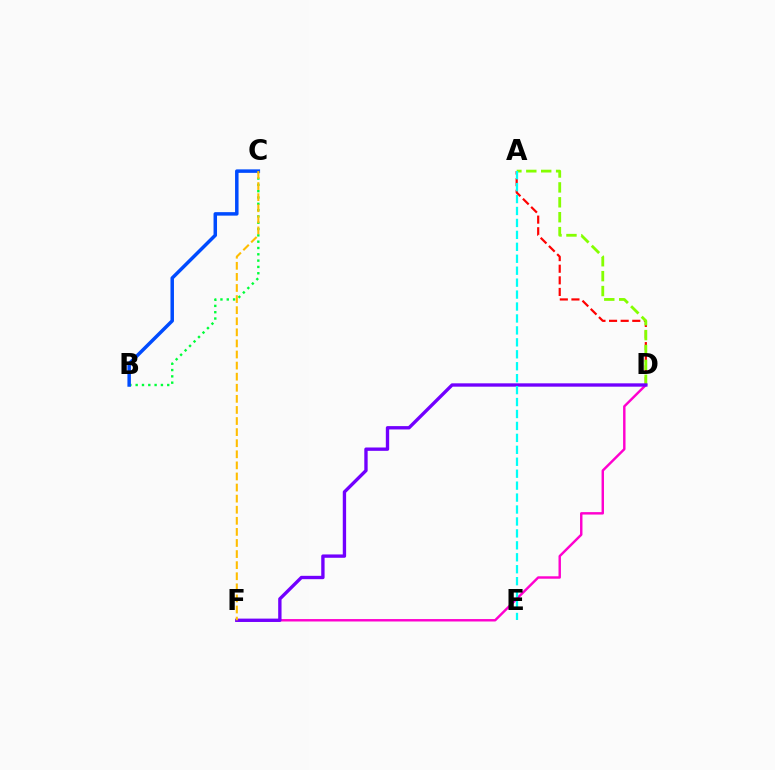{('B', 'C'): [{'color': '#00ff39', 'line_style': 'dotted', 'thickness': 1.72}, {'color': '#004bff', 'line_style': 'solid', 'thickness': 2.51}], ('D', 'F'): [{'color': '#ff00cf', 'line_style': 'solid', 'thickness': 1.75}, {'color': '#7200ff', 'line_style': 'solid', 'thickness': 2.41}], ('A', 'D'): [{'color': '#ff0000', 'line_style': 'dashed', 'thickness': 1.58}, {'color': '#84ff00', 'line_style': 'dashed', 'thickness': 2.02}], ('A', 'E'): [{'color': '#00fff6', 'line_style': 'dashed', 'thickness': 1.62}], ('C', 'F'): [{'color': '#ffbd00', 'line_style': 'dashed', 'thickness': 1.51}]}